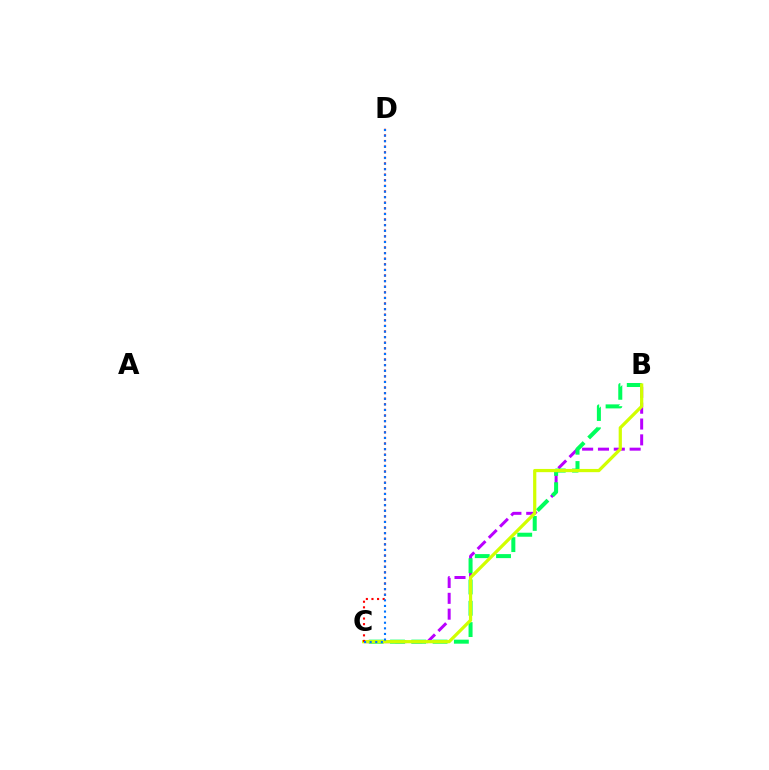{('B', 'C'): [{'color': '#b900ff', 'line_style': 'dashed', 'thickness': 2.15}, {'color': '#00ff5c', 'line_style': 'dashed', 'thickness': 2.89}, {'color': '#d1ff00', 'line_style': 'solid', 'thickness': 2.32}], ('C', 'D'): [{'color': '#ff0000', 'line_style': 'dotted', 'thickness': 1.52}, {'color': '#0074ff', 'line_style': 'dotted', 'thickness': 1.52}]}